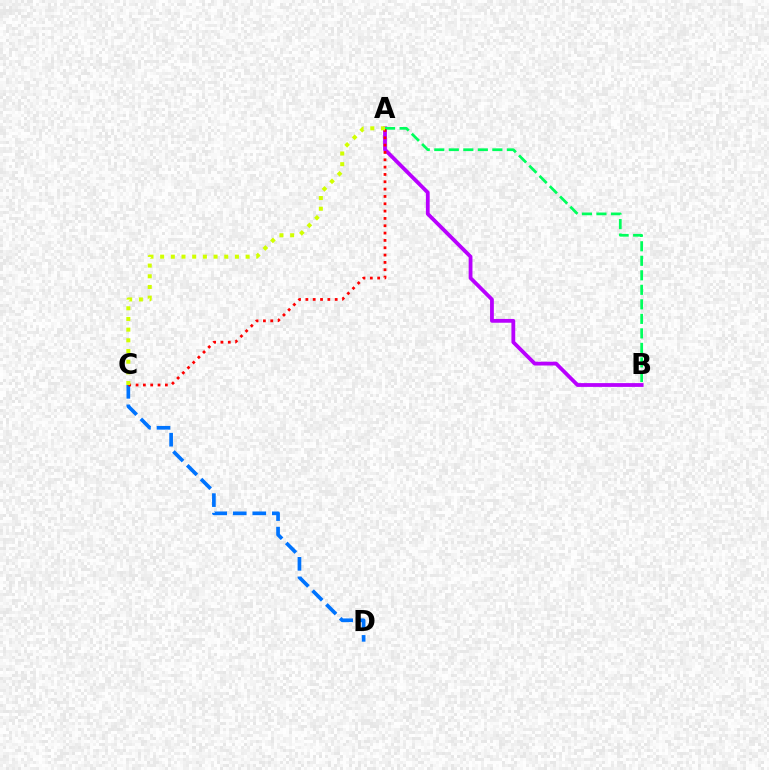{('A', 'B'): [{'color': '#b900ff', 'line_style': 'solid', 'thickness': 2.73}, {'color': '#00ff5c', 'line_style': 'dashed', 'thickness': 1.97}], ('C', 'D'): [{'color': '#0074ff', 'line_style': 'dashed', 'thickness': 2.65}], ('A', 'C'): [{'color': '#ff0000', 'line_style': 'dotted', 'thickness': 1.99}, {'color': '#d1ff00', 'line_style': 'dotted', 'thickness': 2.9}]}